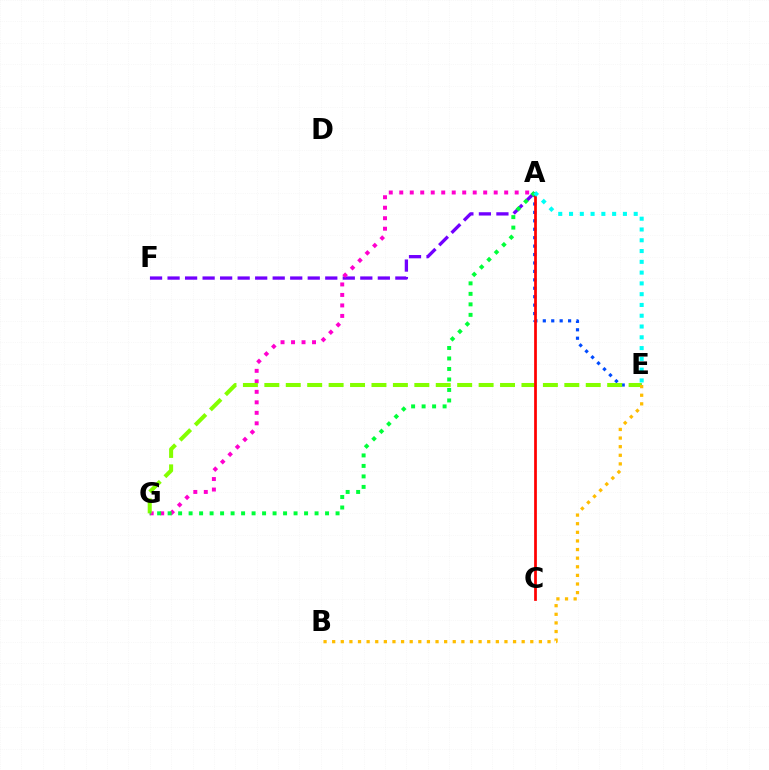{('A', 'E'): [{'color': '#004bff', 'line_style': 'dotted', 'thickness': 2.29}, {'color': '#00fff6', 'line_style': 'dotted', 'thickness': 2.93}], ('A', 'F'): [{'color': '#7200ff', 'line_style': 'dashed', 'thickness': 2.38}], ('A', 'G'): [{'color': '#ff00cf', 'line_style': 'dotted', 'thickness': 2.85}, {'color': '#00ff39', 'line_style': 'dotted', 'thickness': 2.85}], ('E', 'G'): [{'color': '#84ff00', 'line_style': 'dashed', 'thickness': 2.91}], ('A', 'C'): [{'color': '#ff0000', 'line_style': 'solid', 'thickness': 1.97}], ('B', 'E'): [{'color': '#ffbd00', 'line_style': 'dotted', 'thickness': 2.34}]}